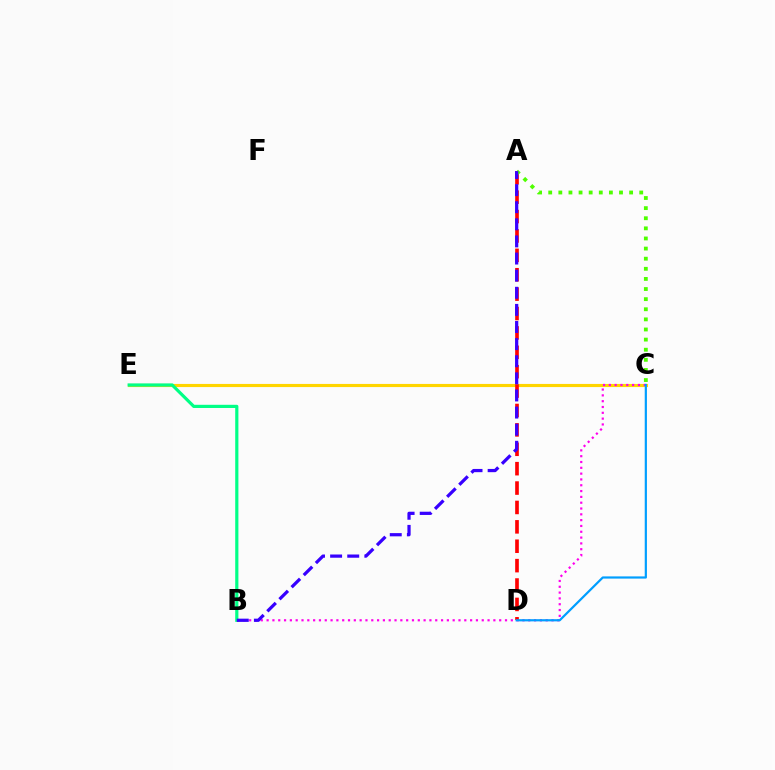{('C', 'E'): [{'color': '#ffd500', 'line_style': 'solid', 'thickness': 2.26}], ('B', 'C'): [{'color': '#ff00ed', 'line_style': 'dotted', 'thickness': 1.58}], ('A', 'D'): [{'color': '#ff0000', 'line_style': 'dashed', 'thickness': 2.63}], ('A', 'C'): [{'color': '#4fff00', 'line_style': 'dotted', 'thickness': 2.75}], ('B', 'E'): [{'color': '#00ff86', 'line_style': 'solid', 'thickness': 2.3}], ('A', 'B'): [{'color': '#3700ff', 'line_style': 'dashed', 'thickness': 2.32}], ('C', 'D'): [{'color': '#009eff', 'line_style': 'solid', 'thickness': 1.59}]}